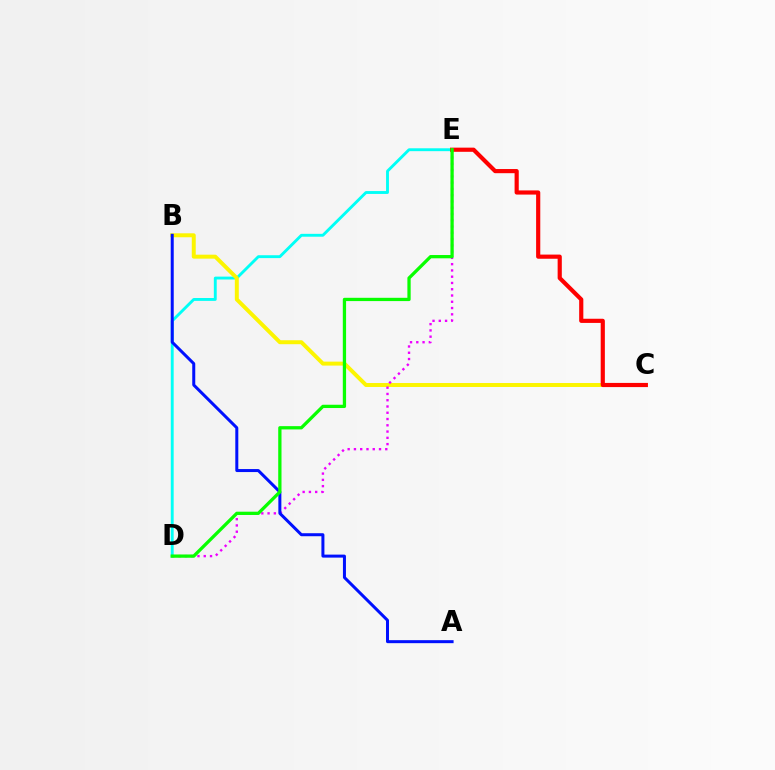{('D', 'E'): [{'color': '#00fff6', 'line_style': 'solid', 'thickness': 2.07}, {'color': '#ee00ff', 'line_style': 'dotted', 'thickness': 1.7}, {'color': '#08ff00', 'line_style': 'solid', 'thickness': 2.36}], ('B', 'C'): [{'color': '#fcf500', 'line_style': 'solid', 'thickness': 2.85}], ('A', 'B'): [{'color': '#0010ff', 'line_style': 'solid', 'thickness': 2.16}], ('C', 'E'): [{'color': '#ff0000', 'line_style': 'solid', 'thickness': 3.0}]}